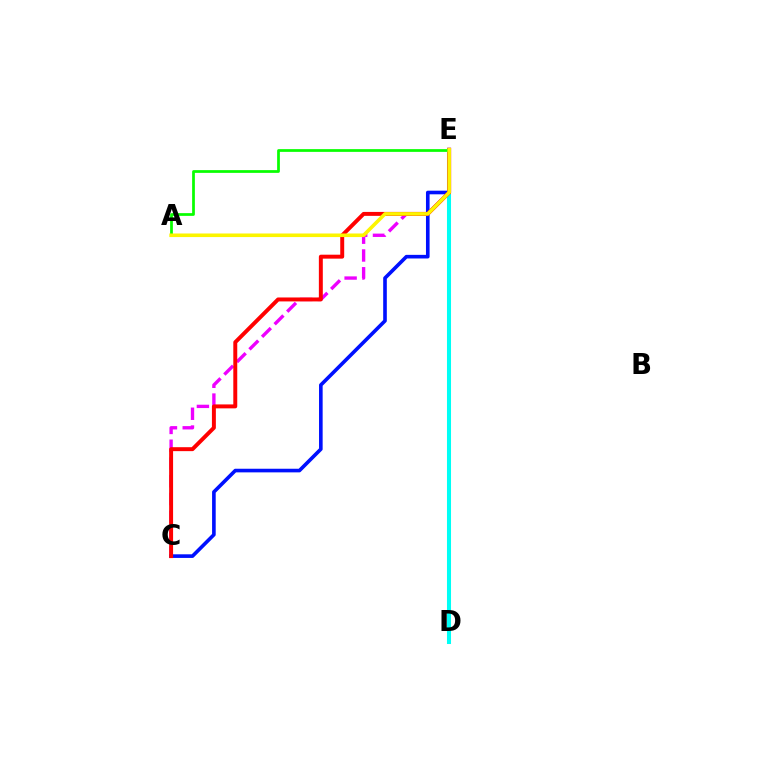{('D', 'E'): [{'color': '#00fff6', 'line_style': 'solid', 'thickness': 2.92}], ('C', 'E'): [{'color': '#ee00ff', 'line_style': 'dashed', 'thickness': 2.42}, {'color': '#0010ff', 'line_style': 'solid', 'thickness': 2.61}, {'color': '#ff0000', 'line_style': 'solid', 'thickness': 2.84}], ('A', 'E'): [{'color': '#08ff00', 'line_style': 'solid', 'thickness': 1.97}, {'color': '#fcf500', 'line_style': 'solid', 'thickness': 2.58}]}